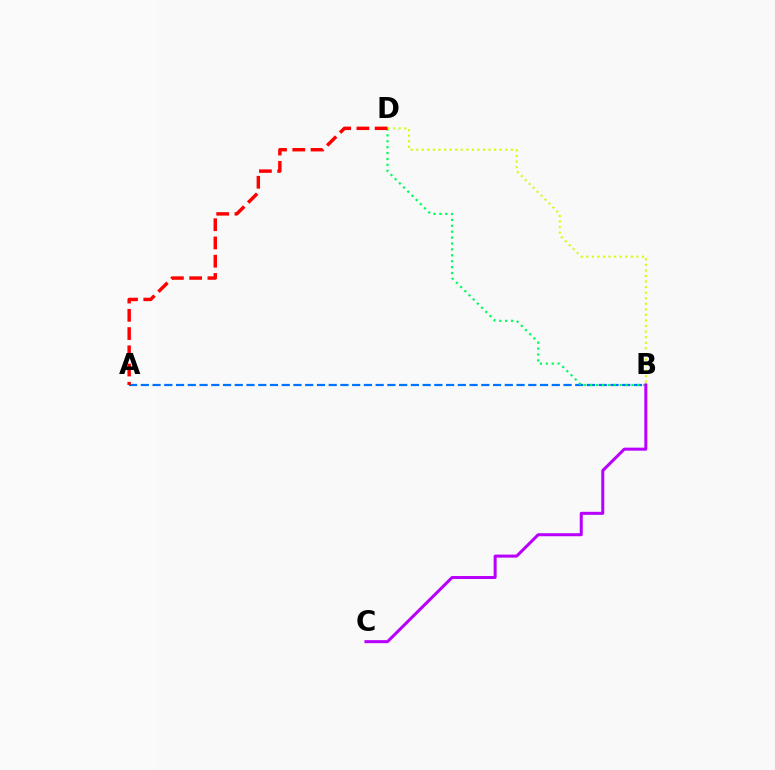{('A', 'B'): [{'color': '#0074ff', 'line_style': 'dashed', 'thickness': 1.6}], ('B', 'D'): [{'color': '#00ff5c', 'line_style': 'dotted', 'thickness': 1.6}, {'color': '#d1ff00', 'line_style': 'dotted', 'thickness': 1.51}], ('B', 'C'): [{'color': '#b900ff', 'line_style': 'solid', 'thickness': 2.18}], ('A', 'D'): [{'color': '#ff0000', 'line_style': 'dashed', 'thickness': 2.48}]}